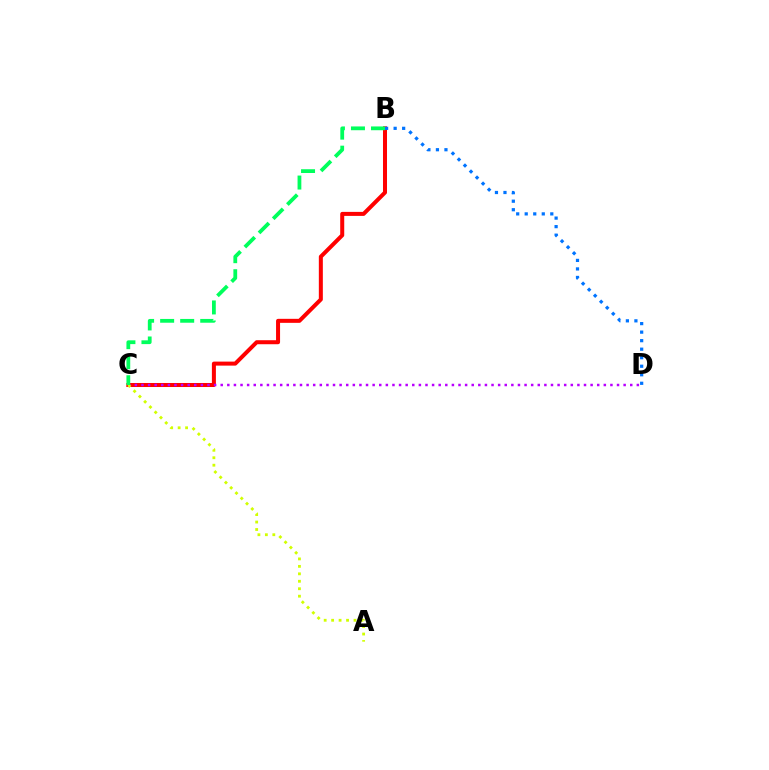{('B', 'C'): [{'color': '#ff0000', 'line_style': 'solid', 'thickness': 2.89}, {'color': '#00ff5c', 'line_style': 'dashed', 'thickness': 2.72}], ('C', 'D'): [{'color': '#b900ff', 'line_style': 'dotted', 'thickness': 1.79}], ('A', 'C'): [{'color': '#d1ff00', 'line_style': 'dotted', 'thickness': 2.03}], ('B', 'D'): [{'color': '#0074ff', 'line_style': 'dotted', 'thickness': 2.32}]}